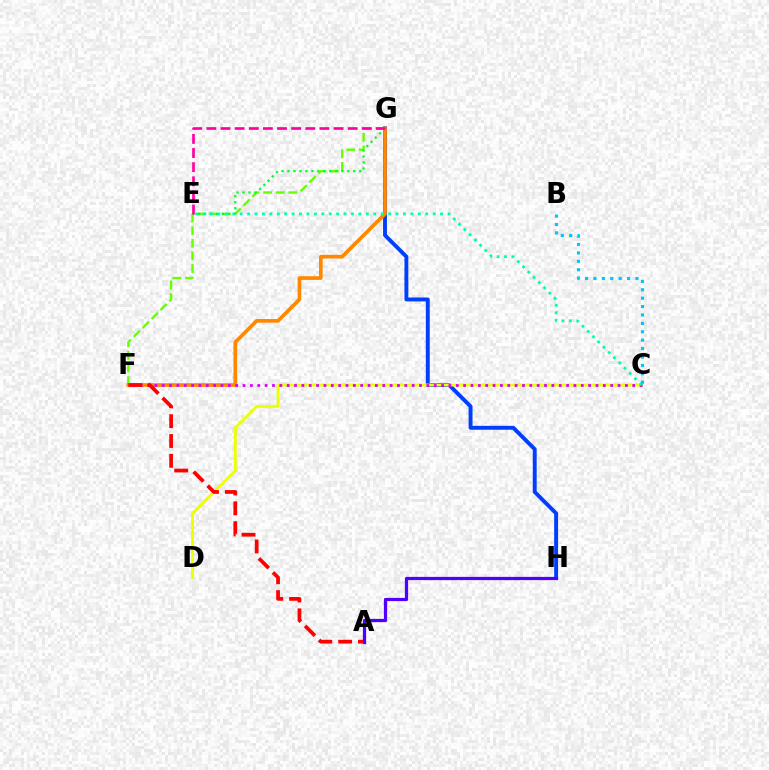{('G', 'H'): [{'color': '#003fff', 'line_style': 'solid', 'thickness': 2.81}], ('F', 'G'): [{'color': '#66ff00', 'line_style': 'dashed', 'thickness': 1.71}, {'color': '#ff8800', 'line_style': 'solid', 'thickness': 2.65}], ('E', 'G'): [{'color': '#00ff27', 'line_style': 'dotted', 'thickness': 1.63}, {'color': '#ff00a0', 'line_style': 'dashed', 'thickness': 1.92}], ('C', 'D'): [{'color': '#eeff00', 'line_style': 'solid', 'thickness': 2.09}], ('C', 'F'): [{'color': '#d600ff', 'line_style': 'dotted', 'thickness': 2.0}], ('C', 'E'): [{'color': '#00ffaf', 'line_style': 'dotted', 'thickness': 2.02}], ('A', 'F'): [{'color': '#ff0000', 'line_style': 'dashed', 'thickness': 2.69}], ('A', 'H'): [{'color': '#4f00ff', 'line_style': 'solid', 'thickness': 2.33}], ('B', 'C'): [{'color': '#00c7ff', 'line_style': 'dotted', 'thickness': 2.28}]}